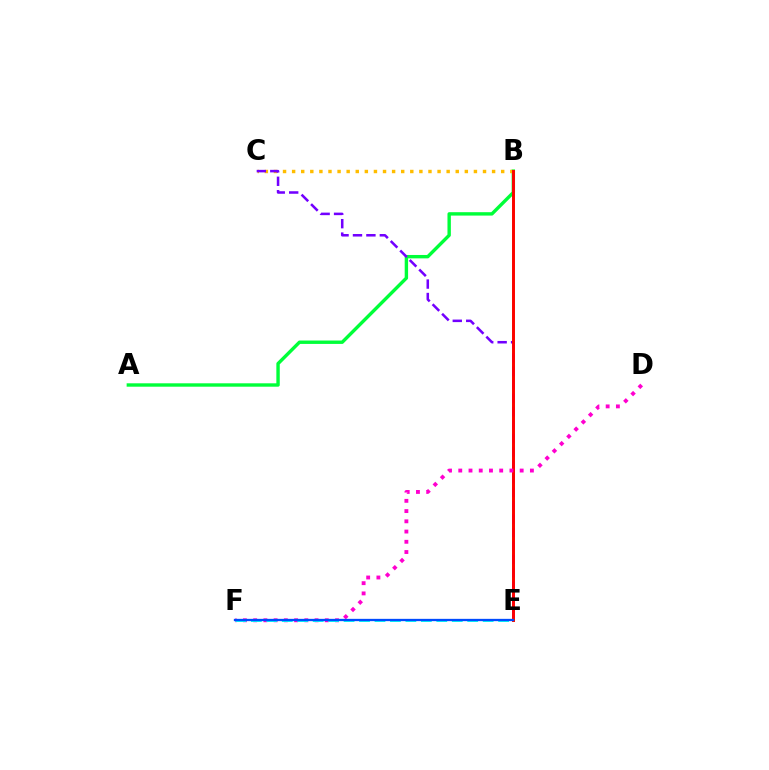{('B', 'E'): [{'color': '#84ff00', 'line_style': 'solid', 'thickness': 2.08}, {'color': '#ff0000', 'line_style': 'solid', 'thickness': 2.09}], ('A', 'B'): [{'color': '#00ff39', 'line_style': 'solid', 'thickness': 2.44}], ('B', 'C'): [{'color': '#ffbd00', 'line_style': 'dotted', 'thickness': 2.47}], ('C', 'E'): [{'color': '#7200ff', 'line_style': 'dashed', 'thickness': 1.82}], ('D', 'F'): [{'color': '#ff00cf', 'line_style': 'dotted', 'thickness': 2.78}], ('E', 'F'): [{'color': '#00fff6', 'line_style': 'dashed', 'thickness': 2.1}, {'color': '#004bff', 'line_style': 'solid', 'thickness': 1.66}]}